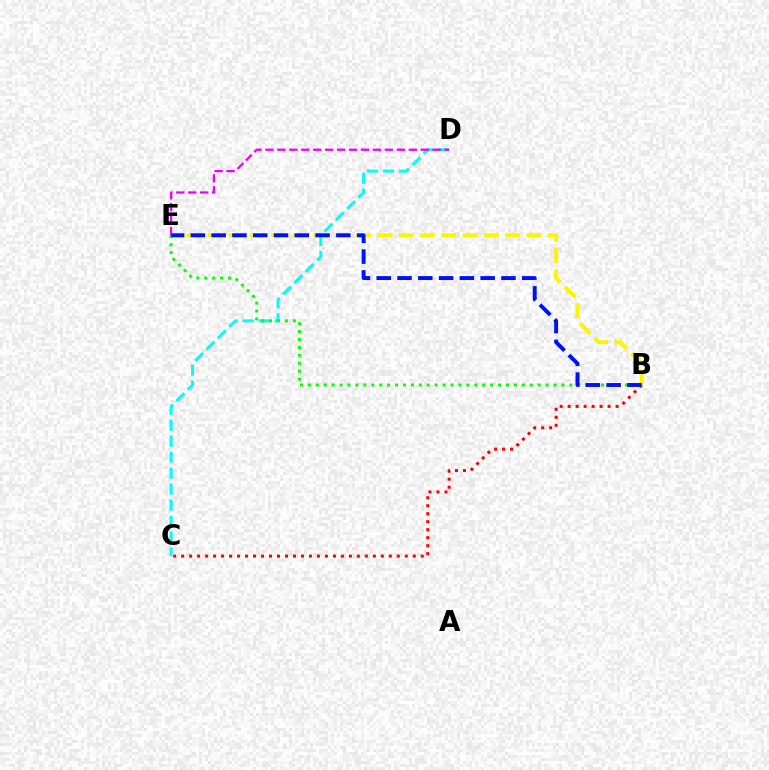{('C', 'D'): [{'color': '#00fff6', 'line_style': 'dashed', 'thickness': 2.17}], ('B', 'C'): [{'color': '#ff0000', 'line_style': 'dotted', 'thickness': 2.17}], ('B', 'E'): [{'color': '#fcf500', 'line_style': 'dashed', 'thickness': 2.89}, {'color': '#08ff00', 'line_style': 'dotted', 'thickness': 2.15}, {'color': '#0010ff', 'line_style': 'dashed', 'thickness': 2.82}], ('D', 'E'): [{'color': '#ee00ff', 'line_style': 'dashed', 'thickness': 1.62}]}